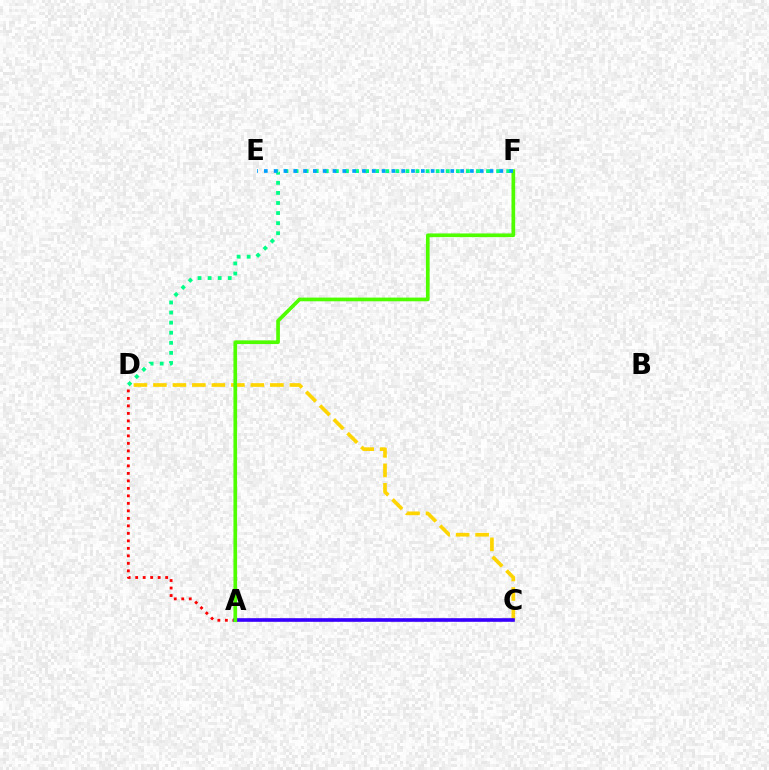{('D', 'F'): [{'color': '#00ff86', 'line_style': 'dotted', 'thickness': 2.74}], ('A', 'D'): [{'color': '#ff0000', 'line_style': 'dotted', 'thickness': 2.04}], ('A', 'C'): [{'color': '#ff00ed', 'line_style': 'dotted', 'thickness': 1.63}, {'color': '#3700ff', 'line_style': 'solid', 'thickness': 2.61}], ('C', 'D'): [{'color': '#ffd500', 'line_style': 'dashed', 'thickness': 2.65}], ('A', 'F'): [{'color': '#4fff00', 'line_style': 'solid', 'thickness': 2.66}], ('E', 'F'): [{'color': '#009eff', 'line_style': 'dotted', 'thickness': 2.67}]}